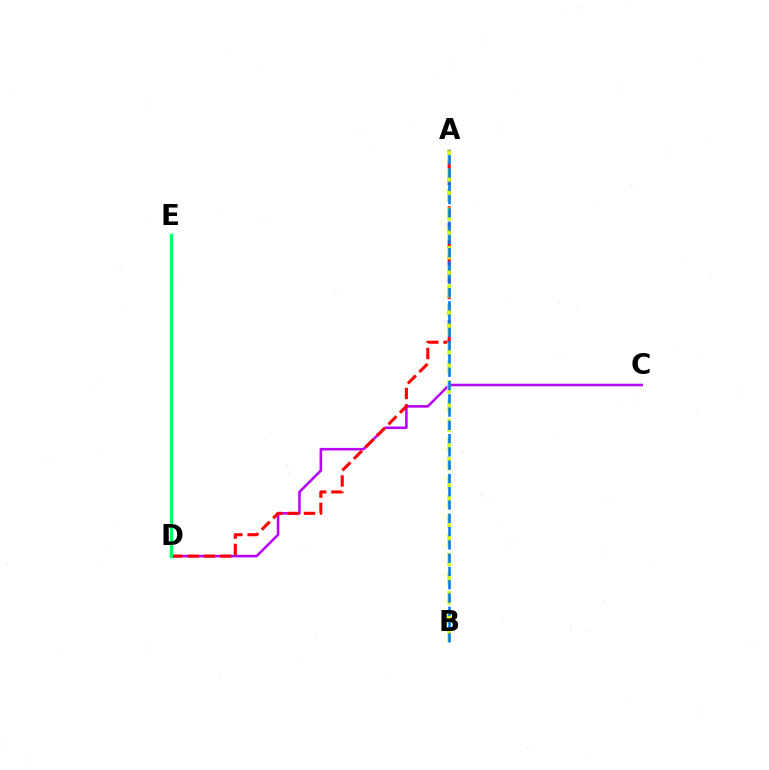{('C', 'D'): [{'color': '#b900ff', 'line_style': 'solid', 'thickness': 1.84}], ('A', 'D'): [{'color': '#ff0000', 'line_style': 'dashed', 'thickness': 2.21}], ('A', 'B'): [{'color': '#d1ff00', 'line_style': 'dashed', 'thickness': 2.61}, {'color': '#0074ff', 'line_style': 'dashed', 'thickness': 1.8}], ('D', 'E'): [{'color': '#00ff5c', 'line_style': 'solid', 'thickness': 2.33}]}